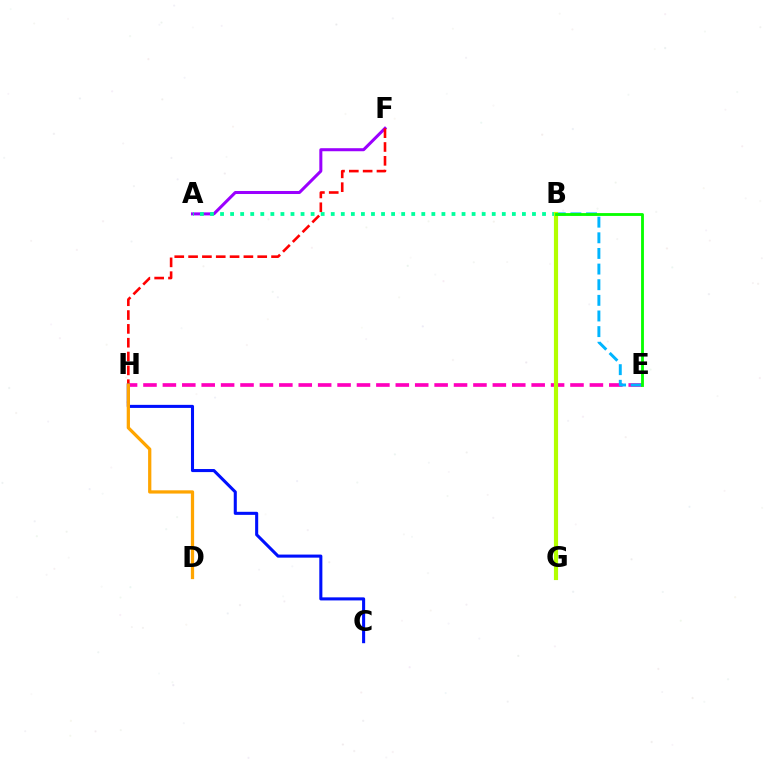{('A', 'F'): [{'color': '#9b00ff', 'line_style': 'solid', 'thickness': 2.18}], ('F', 'H'): [{'color': '#ff0000', 'line_style': 'dashed', 'thickness': 1.88}], ('E', 'H'): [{'color': '#ff00bd', 'line_style': 'dashed', 'thickness': 2.64}], ('A', 'B'): [{'color': '#00ff9d', 'line_style': 'dotted', 'thickness': 2.73}], ('B', 'E'): [{'color': '#00b5ff', 'line_style': 'dashed', 'thickness': 2.12}, {'color': '#08ff00', 'line_style': 'solid', 'thickness': 2.05}], ('C', 'H'): [{'color': '#0010ff', 'line_style': 'solid', 'thickness': 2.21}], ('D', 'H'): [{'color': '#ffa500', 'line_style': 'solid', 'thickness': 2.34}], ('B', 'G'): [{'color': '#b3ff00', 'line_style': 'solid', 'thickness': 2.99}]}